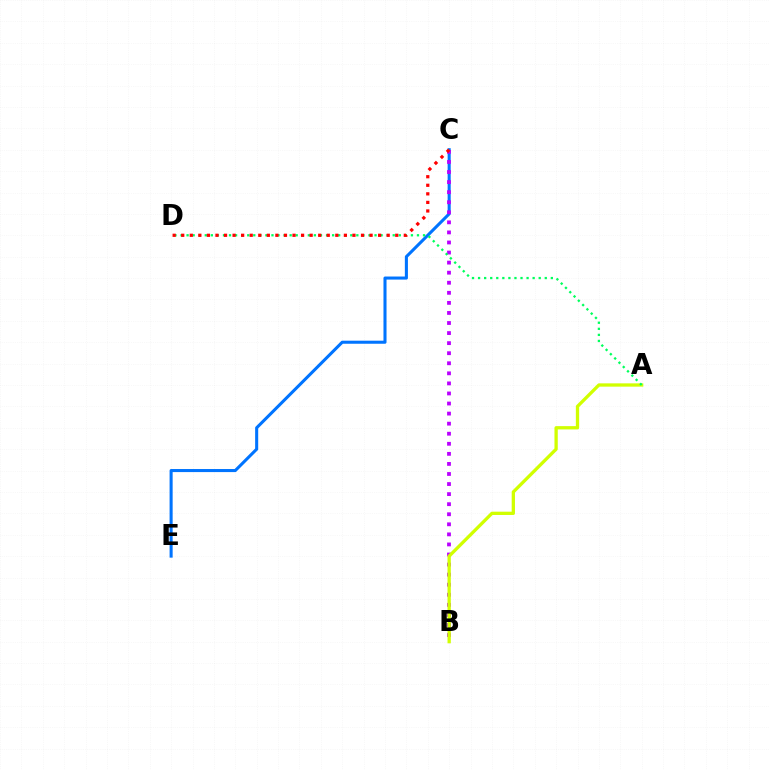{('C', 'E'): [{'color': '#0074ff', 'line_style': 'solid', 'thickness': 2.21}], ('B', 'C'): [{'color': '#b900ff', 'line_style': 'dotted', 'thickness': 2.73}], ('A', 'B'): [{'color': '#d1ff00', 'line_style': 'solid', 'thickness': 2.37}], ('A', 'D'): [{'color': '#00ff5c', 'line_style': 'dotted', 'thickness': 1.65}], ('C', 'D'): [{'color': '#ff0000', 'line_style': 'dotted', 'thickness': 2.33}]}